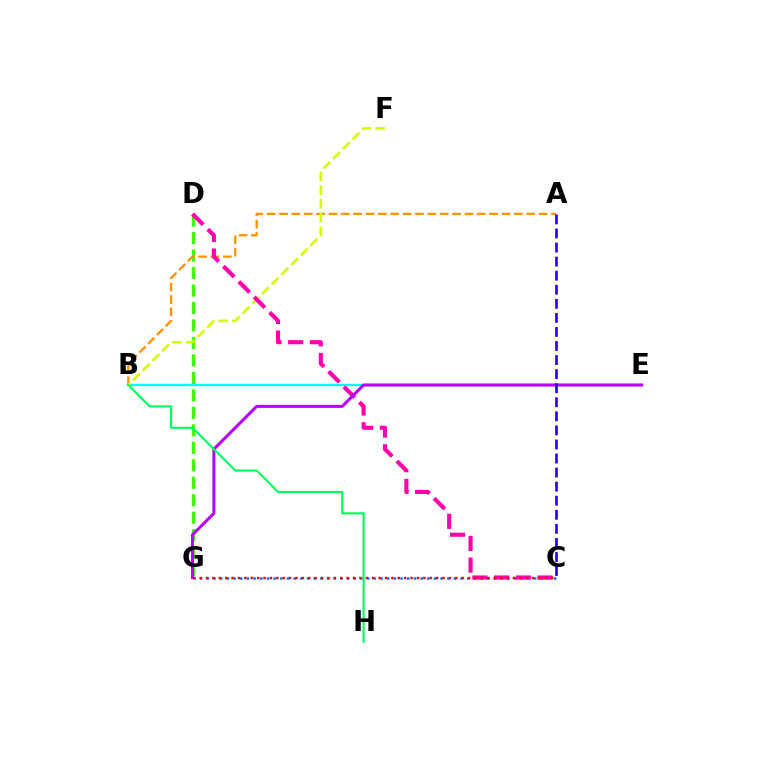{('D', 'G'): [{'color': '#3dff00', 'line_style': 'dashed', 'thickness': 2.37}], ('A', 'B'): [{'color': '#ff9400', 'line_style': 'dashed', 'thickness': 1.68}], ('B', 'E'): [{'color': '#00fff6', 'line_style': 'solid', 'thickness': 1.72}], ('C', 'G'): [{'color': '#0074ff', 'line_style': 'dotted', 'thickness': 1.82}, {'color': '#ff0000', 'line_style': 'dotted', 'thickness': 1.74}], ('B', 'F'): [{'color': '#d1ff00', 'line_style': 'dashed', 'thickness': 1.86}], ('C', 'D'): [{'color': '#ff00ac', 'line_style': 'dashed', 'thickness': 2.95}], ('E', 'G'): [{'color': '#b900ff', 'line_style': 'solid', 'thickness': 2.18}], ('A', 'C'): [{'color': '#2500ff', 'line_style': 'dashed', 'thickness': 1.91}], ('B', 'H'): [{'color': '#00ff5c', 'line_style': 'solid', 'thickness': 1.52}]}